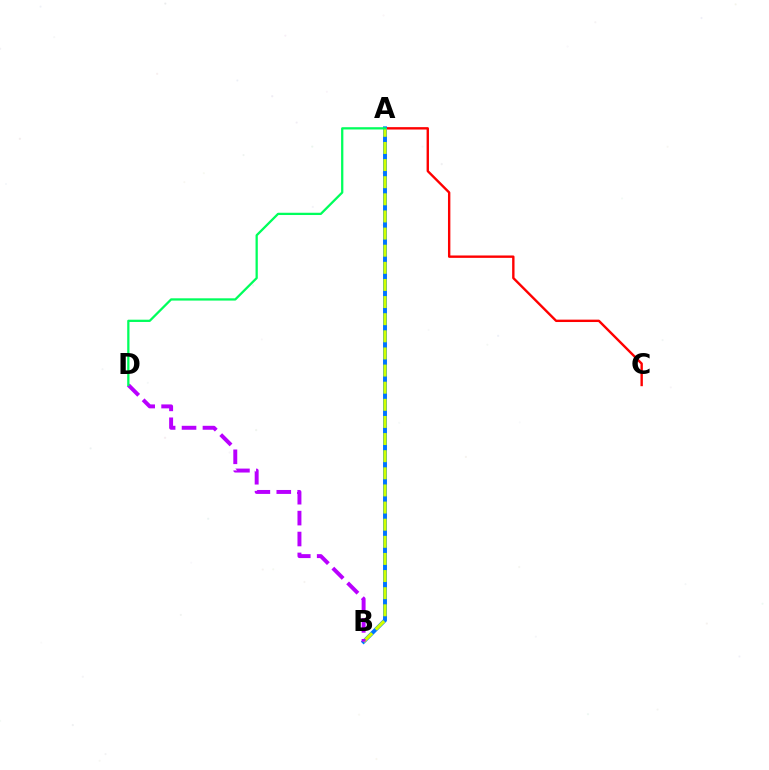{('A', 'C'): [{'color': '#ff0000', 'line_style': 'solid', 'thickness': 1.72}], ('A', 'B'): [{'color': '#0074ff', 'line_style': 'solid', 'thickness': 2.84}, {'color': '#d1ff00', 'line_style': 'dashed', 'thickness': 2.33}], ('B', 'D'): [{'color': '#b900ff', 'line_style': 'dashed', 'thickness': 2.84}], ('A', 'D'): [{'color': '#00ff5c', 'line_style': 'solid', 'thickness': 1.64}]}